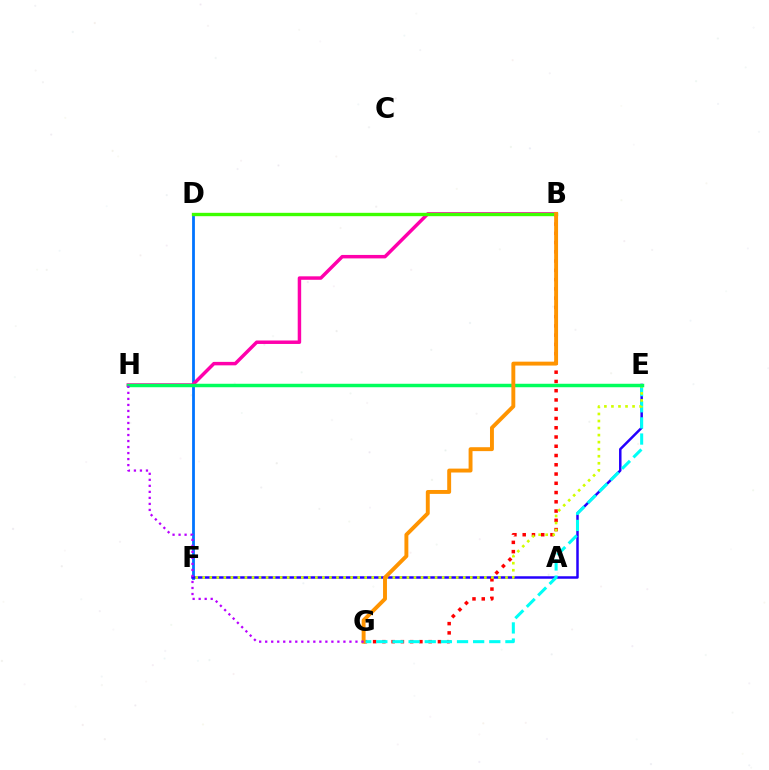{('D', 'F'): [{'color': '#0074ff', 'line_style': 'solid', 'thickness': 2.01}], ('E', 'F'): [{'color': '#2500ff', 'line_style': 'solid', 'thickness': 1.79}, {'color': '#d1ff00', 'line_style': 'dotted', 'thickness': 1.91}], ('B', 'H'): [{'color': '#ff00ac', 'line_style': 'solid', 'thickness': 2.5}], ('B', 'G'): [{'color': '#ff0000', 'line_style': 'dotted', 'thickness': 2.52}, {'color': '#ff9400', 'line_style': 'solid', 'thickness': 2.81}], ('B', 'D'): [{'color': '#3dff00', 'line_style': 'solid', 'thickness': 2.42}], ('E', 'G'): [{'color': '#00fff6', 'line_style': 'dashed', 'thickness': 2.19}], ('E', 'H'): [{'color': '#00ff5c', 'line_style': 'solid', 'thickness': 2.5}], ('G', 'H'): [{'color': '#b900ff', 'line_style': 'dotted', 'thickness': 1.64}]}